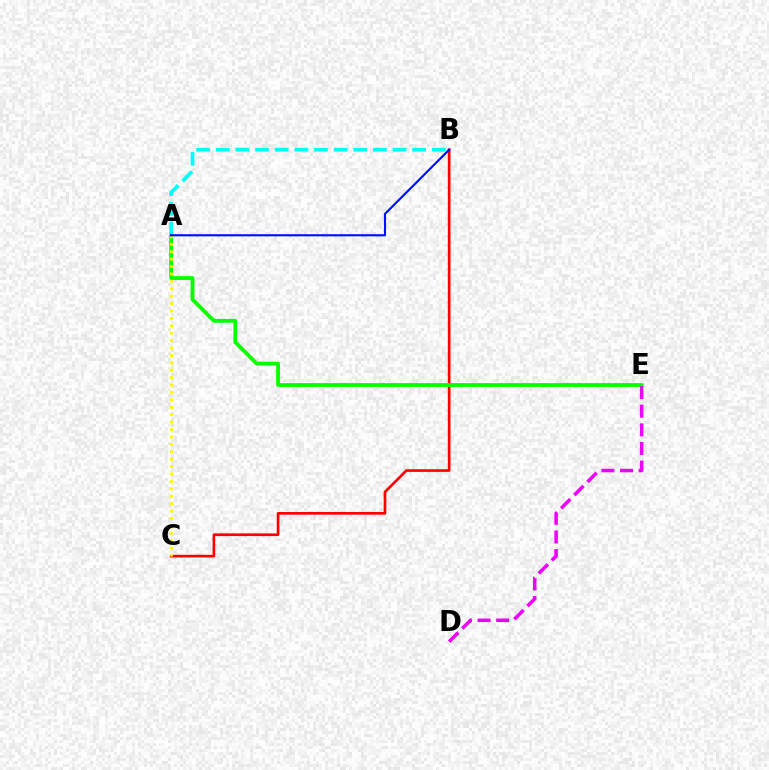{('B', 'C'): [{'color': '#ff0000', 'line_style': 'solid', 'thickness': 1.92}], ('A', 'E'): [{'color': '#08ff00', 'line_style': 'solid', 'thickness': 2.73}], ('A', 'B'): [{'color': '#00fff6', 'line_style': 'dashed', 'thickness': 2.67}, {'color': '#0010ff', 'line_style': 'solid', 'thickness': 1.54}], ('A', 'C'): [{'color': '#fcf500', 'line_style': 'dotted', 'thickness': 2.01}], ('D', 'E'): [{'color': '#ee00ff', 'line_style': 'dashed', 'thickness': 2.53}]}